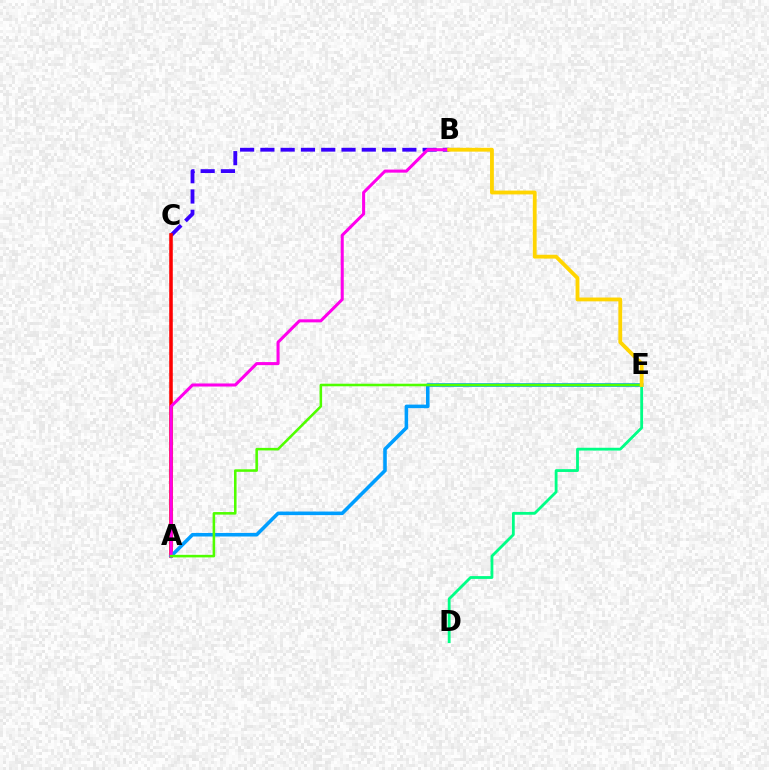{('B', 'C'): [{'color': '#3700ff', 'line_style': 'dashed', 'thickness': 2.75}], ('D', 'E'): [{'color': '#00ff86', 'line_style': 'solid', 'thickness': 2.03}], ('A', 'C'): [{'color': '#ff0000', 'line_style': 'solid', 'thickness': 2.56}], ('A', 'E'): [{'color': '#009eff', 'line_style': 'solid', 'thickness': 2.56}, {'color': '#4fff00', 'line_style': 'solid', 'thickness': 1.84}], ('A', 'B'): [{'color': '#ff00ed', 'line_style': 'solid', 'thickness': 2.2}], ('B', 'E'): [{'color': '#ffd500', 'line_style': 'solid', 'thickness': 2.75}]}